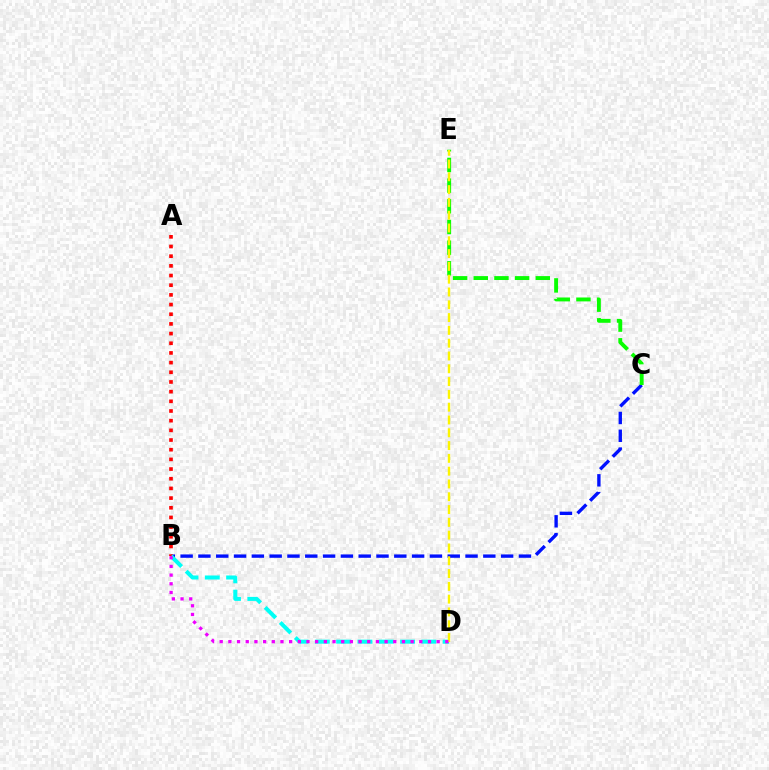{('B', 'C'): [{'color': '#0010ff', 'line_style': 'dashed', 'thickness': 2.42}], ('A', 'B'): [{'color': '#ff0000', 'line_style': 'dotted', 'thickness': 2.63}], ('B', 'D'): [{'color': '#00fff6', 'line_style': 'dashed', 'thickness': 2.89}, {'color': '#ee00ff', 'line_style': 'dotted', 'thickness': 2.36}], ('C', 'E'): [{'color': '#08ff00', 'line_style': 'dashed', 'thickness': 2.81}], ('D', 'E'): [{'color': '#fcf500', 'line_style': 'dashed', 'thickness': 1.74}]}